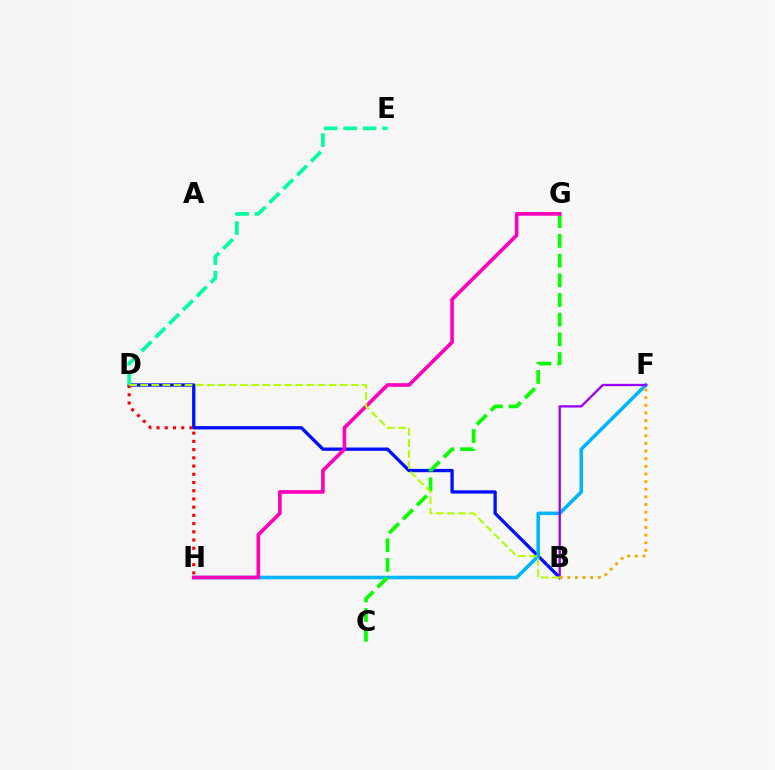{('B', 'D'): [{'color': '#0010ff', 'line_style': 'solid', 'thickness': 2.39}, {'color': '#b3ff00', 'line_style': 'dashed', 'thickness': 1.5}], ('F', 'H'): [{'color': '#00b5ff', 'line_style': 'solid', 'thickness': 2.55}], ('D', 'H'): [{'color': '#ff0000', 'line_style': 'dotted', 'thickness': 2.23}], ('D', 'E'): [{'color': '#00ff9d', 'line_style': 'dashed', 'thickness': 2.65}], ('C', 'G'): [{'color': '#08ff00', 'line_style': 'dashed', 'thickness': 2.68}], ('B', 'F'): [{'color': '#9b00ff', 'line_style': 'solid', 'thickness': 1.66}, {'color': '#ffa500', 'line_style': 'dotted', 'thickness': 2.07}], ('G', 'H'): [{'color': '#ff00bd', 'line_style': 'solid', 'thickness': 2.62}]}